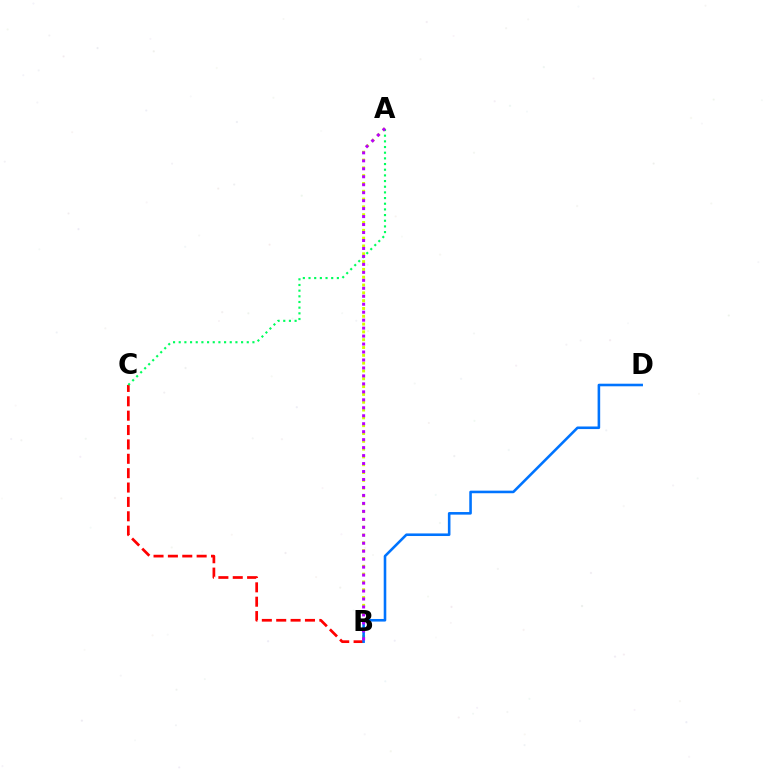{('A', 'B'): [{'color': '#d1ff00', 'line_style': 'dotted', 'thickness': 2.12}, {'color': '#b900ff', 'line_style': 'dotted', 'thickness': 2.16}], ('B', 'C'): [{'color': '#ff0000', 'line_style': 'dashed', 'thickness': 1.95}], ('B', 'D'): [{'color': '#0074ff', 'line_style': 'solid', 'thickness': 1.86}], ('A', 'C'): [{'color': '#00ff5c', 'line_style': 'dotted', 'thickness': 1.54}]}